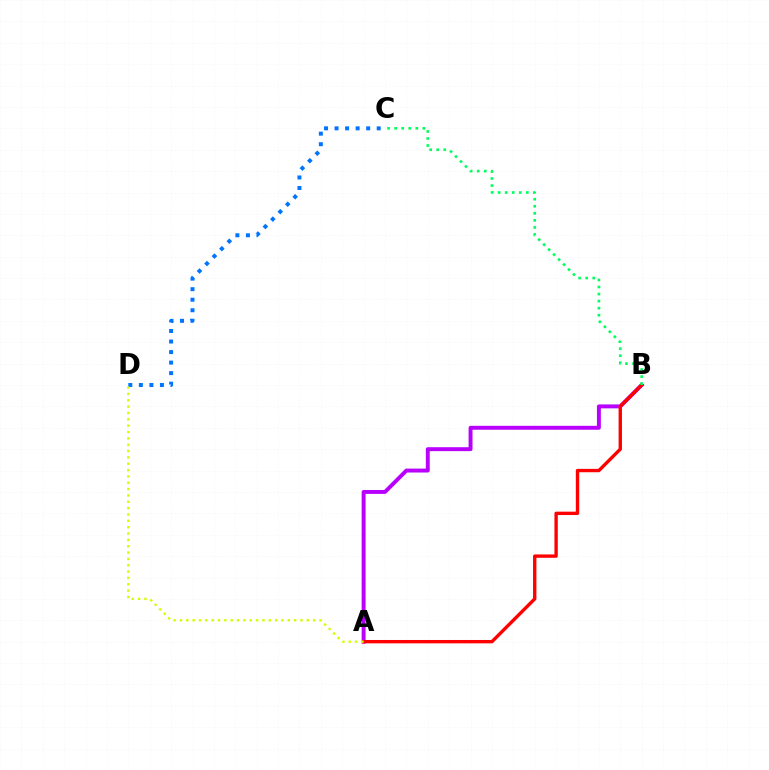{('A', 'B'): [{'color': '#b900ff', 'line_style': 'solid', 'thickness': 2.83}, {'color': '#ff0000', 'line_style': 'solid', 'thickness': 2.42}], ('C', 'D'): [{'color': '#0074ff', 'line_style': 'dotted', 'thickness': 2.86}], ('B', 'C'): [{'color': '#00ff5c', 'line_style': 'dotted', 'thickness': 1.92}], ('A', 'D'): [{'color': '#d1ff00', 'line_style': 'dotted', 'thickness': 1.72}]}